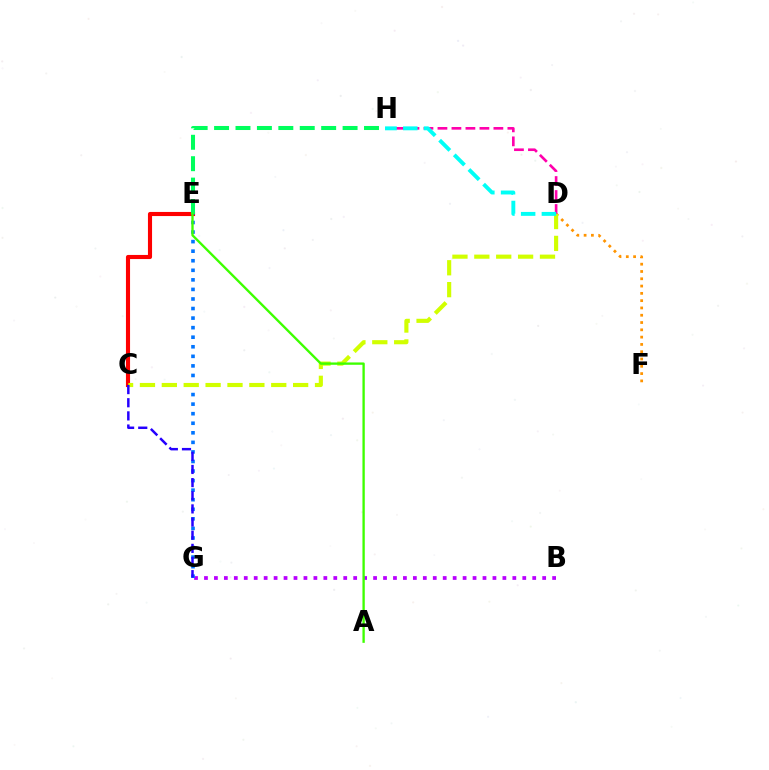{('D', 'F'): [{'color': '#ff9400', 'line_style': 'dotted', 'thickness': 1.98}], ('C', 'E'): [{'color': '#ff0000', 'line_style': 'solid', 'thickness': 2.96}], ('D', 'H'): [{'color': '#ff00ac', 'line_style': 'dashed', 'thickness': 1.9}, {'color': '#00fff6', 'line_style': 'dashed', 'thickness': 2.82}], ('E', 'H'): [{'color': '#00ff5c', 'line_style': 'dashed', 'thickness': 2.91}], ('B', 'G'): [{'color': '#b900ff', 'line_style': 'dotted', 'thickness': 2.7}], ('E', 'G'): [{'color': '#0074ff', 'line_style': 'dotted', 'thickness': 2.6}], ('C', 'D'): [{'color': '#d1ff00', 'line_style': 'dashed', 'thickness': 2.97}], ('C', 'G'): [{'color': '#2500ff', 'line_style': 'dashed', 'thickness': 1.79}], ('A', 'E'): [{'color': '#3dff00', 'line_style': 'solid', 'thickness': 1.69}]}